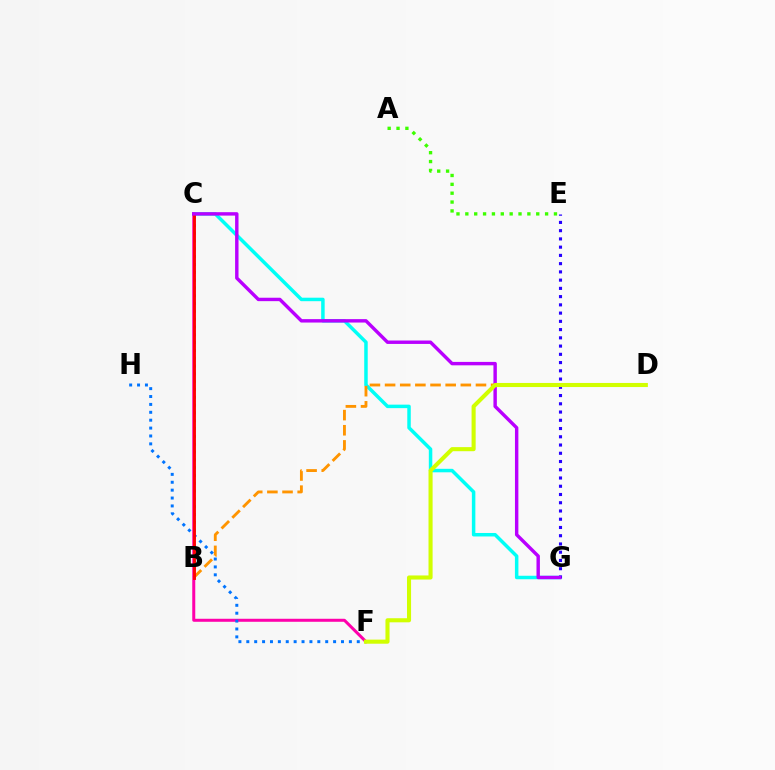{('C', 'G'): [{'color': '#00fff6', 'line_style': 'solid', 'thickness': 2.51}, {'color': '#b900ff', 'line_style': 'solid', 'thickness': 2.46}], ('B', 'D'): [{'color': '#ff9400', 'line_style': 'dashed', 'thickness': 2.06}], ('B', 'C'): [{'color': '#00ff5c', 'line_style': 'dotted', 'thickness': 2.12}, {'color': '#ff0000', 'line_style': 'solid', 'thickness': 2.07}], ('C', 'F'): [{'color': '#ff00ac', 'line_style': 'solid', 'thickness': 2.17}], ('A', 'E'): [{'color': '#3dff00', 'line_style': 'dotted', 'thickness': 2.41}], ('F', 'H'): [{'color': '#0074ff', 'line_style': 'dotted', 'thickness': 2.14}], ('E', 'G'): [{'color': '#2500ff', 'line_style': 'dotted', 'thickness': 2.24}], ('D', 'F'): [{'color': '#d1ff00', 'line_style': 'solid', 'thickness': 2.94}]}